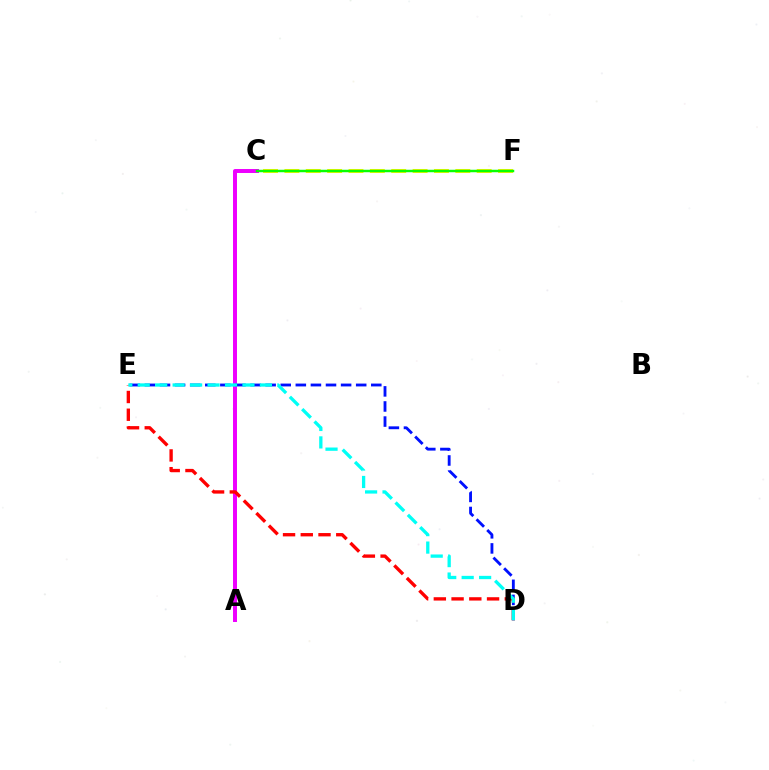{('A', 'C'): [{'color': '#ee00ff', 'line_style': 'solid', 'thickness': 2.86}], ('C', 'F'): [{'color': '#fcf500', 'line_style': 'dashed', 'thickness': 2.9}, {'color': '#08ff00', 'line_style': 'solid', 'thickness': 1.78}], ('D', 'E'): [{'color': '#0010ff', 'line_style': 'dashed', 'thickness': 2.05}, {'color': '#ff0000', 'line_style': 'dashed', 'thickness': 2.41}, {'color': '#00fff6', 'line_style': 'dashed', 'thickness': 2.37}]}